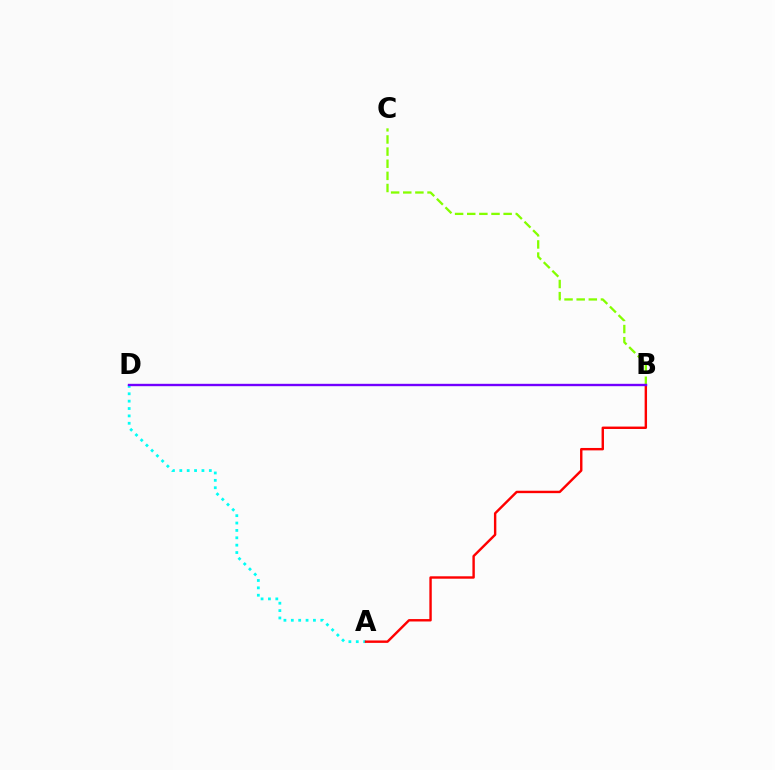{('A', 'D'): [{'color': '#00fff6', 'line_style': 'dotted', 'thickness': 2.0}], ('A', 'B'): [{'color': '#ff0000', 'line_style': 'solid', 'thickness': 1.74}], ('B', 'C'): [{'color': '#84ff00', 'line_style': 'dashed', 'thickness': 1.65}], ('B', 'D'): [{'color': '#7200ff', 'line_style': 'solid', 'thickness': 1.71}]}